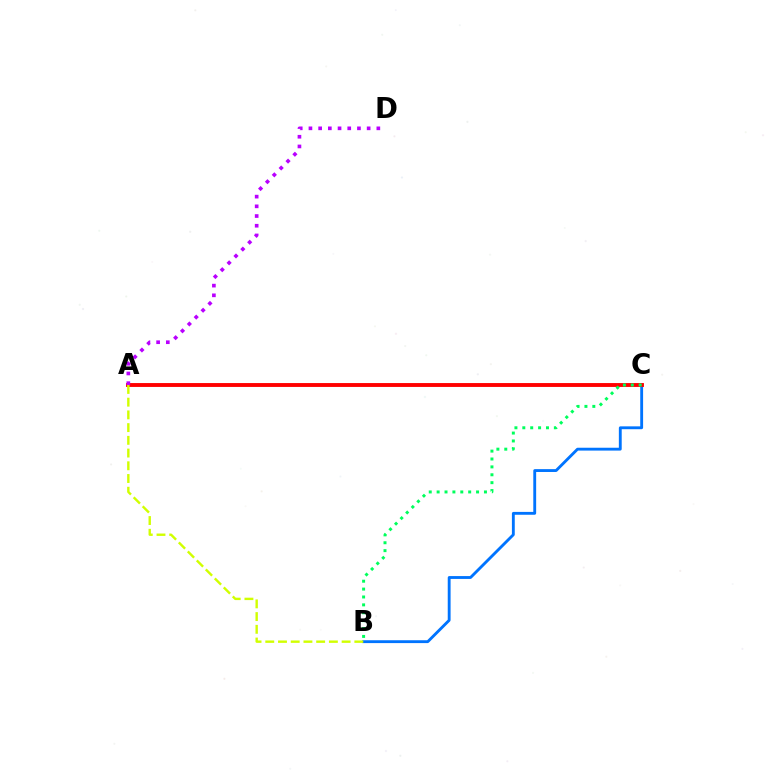{('B', 'C'): [{'color': '#0074ff', 'line_style': 'solid', 'thickness': 2.06}, {'color': '#00ff5c', 'line_style': 'dotted', 'thickness': 2.14}], ('A', 'C'): [{'color': '#ff0000', 'line_style': 'solid', 'thickness': 2.79}], ('A', 'B'): [{'color': '#d1ff00', 'line_style': 'dashed', 'thickness': 1.73}], ('A', 'D'): [{'color': '#b900ff', 'line_style': 'dotted', 'thickness': 2.64}]}